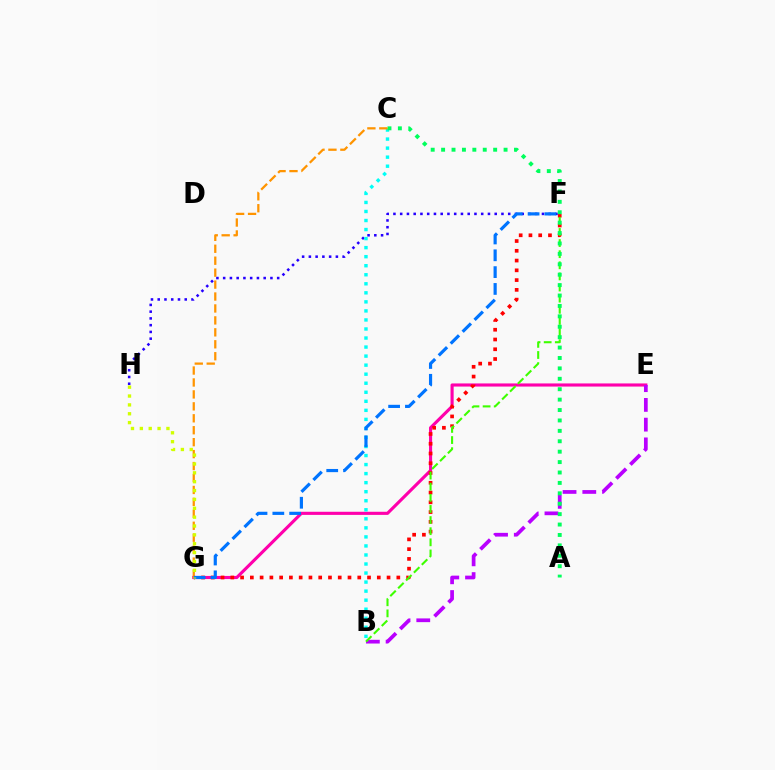{('E', 'G'): [{'color': '#ff00ac', 'line_style': 'solid', 'thickness': 2.25}], ('F', 'G'): [{'color': '#ff0000', 'line_style': 'dotted', 'thickness': 2.65}, {'color': '#0074ff', 'line_style': 'dashed', 'thickness': 2.28}], ('B', 'E'): [{'color': '#b900ff', 'line_style': 'dashed', 'thickness': 2.68}], ('B', 'F'): [{'color': '#3dff00', 'line_style': 'dashed', 'thickness': 1.51}], ('F', 'H'): [{'color': '#2500ff', 'line_style': 'dotted', 'thickness': 1.83}], ('B', 'C'): [{'color': '#00fff6', 'line_style': 'dotted', 'thickness': 2.46}], ('A', 'C'): [{'color': '#00ff5c', 'line_style': 'dotted', 'thickness': 2.83}], ('C', 'G'): [{'color': '#ff9400', 'line_style': 'dashed', 'thickness': 1.62}], ('G', 'H'): [{'color': '#d1ff00', 'line_style': 'dotted', 'thickness': 2.41}]}